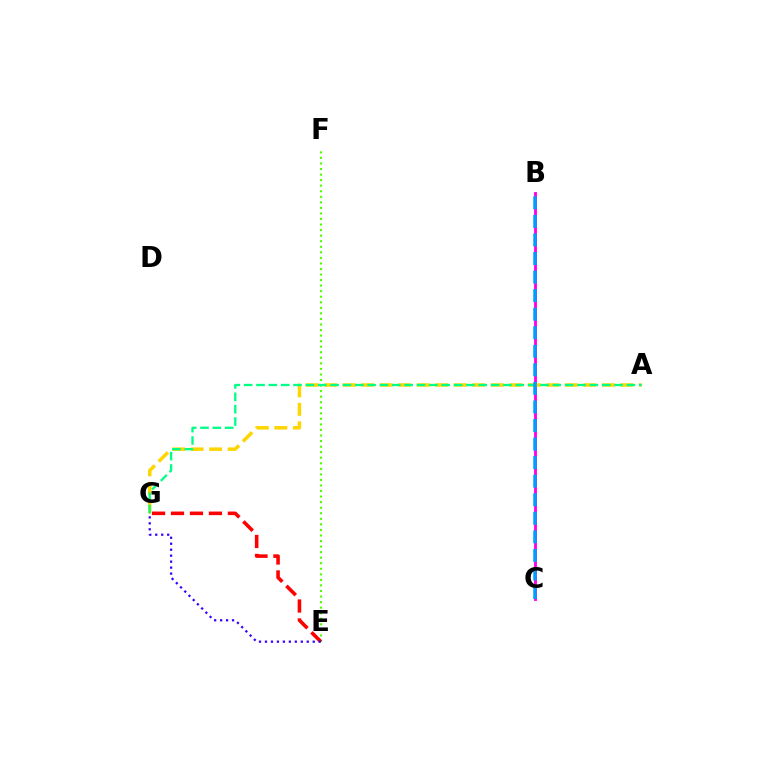{('B', 'C'): [{'color': '#ff00ed', 'line_style': 'solid', 'thickness': 2.06}, {'color': '#009eff', 'line_style': 'dashed', 'thickness': 2.52}], ('E', 'F'): [{'color': '#4fff00', 'line_style': 'dotted', 'thickness': 1.51}], ('A', 'G'): [{'color': '#ffd500', 'line_style': 'dashed', 'thickness': 2.52}, {'color': '#00ff86', 'line_style': 'dashed', 'thickness': 1.68}], ('E', 'G'): [{'color': '#ff0000', 'line_style': 'dashed', 'thickness': 2.57}, {'color': '#3700ff', 'line_style': 'dotted', 'thickness': 1.62}]}